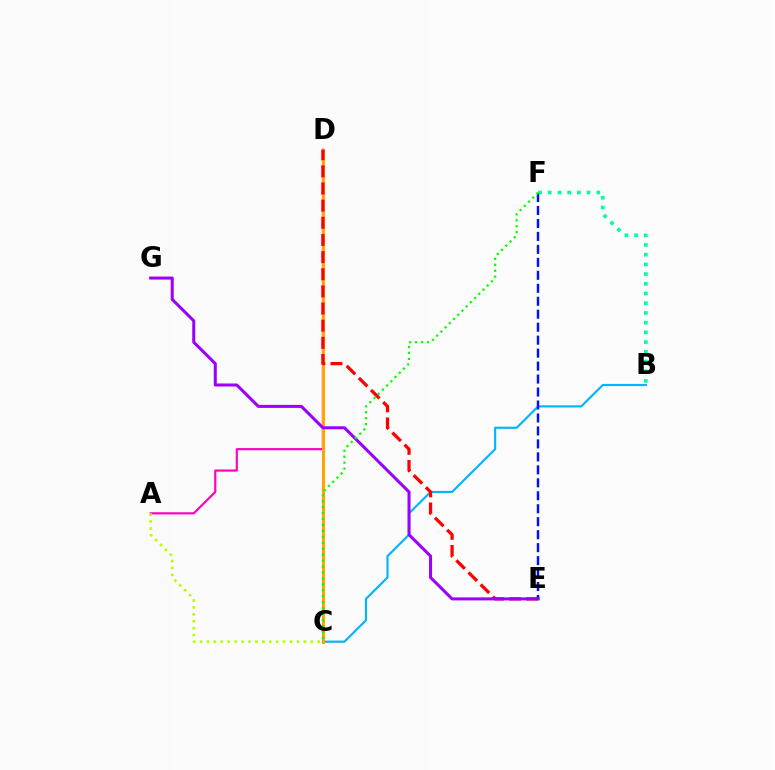{('B', 'C'): [{'color': '#00b5ff', 'line_style': 'solid', 'thickness': 1.55}], ('A', 'D'): [{'color': '#ff00bd', 'line_style': 'solid', 'thickness': 1.56}], ('B', 'F'): [{'color': '#00ff9d', 'line_style': 'dotted', 'thickness': 2.64}], ('C', 'D'): [{'color': '#ffa500', 'line_style': 'solid', 'thickness': 2.21}], ('D', 'E'): [{'color': '#ff0000', 'line_style': 'dashed', 'thickness': 2.33}], ('E', 'F'): [{'color': '#0010ff', 'line_style': 'dashed', 'thickness': 1.76}], ('E', 'G'): [{'color': '#9b00ff', 'line_style': 'solid', 'thickness': 2.18}], ('A', 'C'): [{'color': '#b3ff00', 'line_style': 'dotted', 'thickness': 1.88}], ('C', 'F'): [{'color': '#08ff00', 'line_style': 'dotted', 'thickness': 1.61}]}